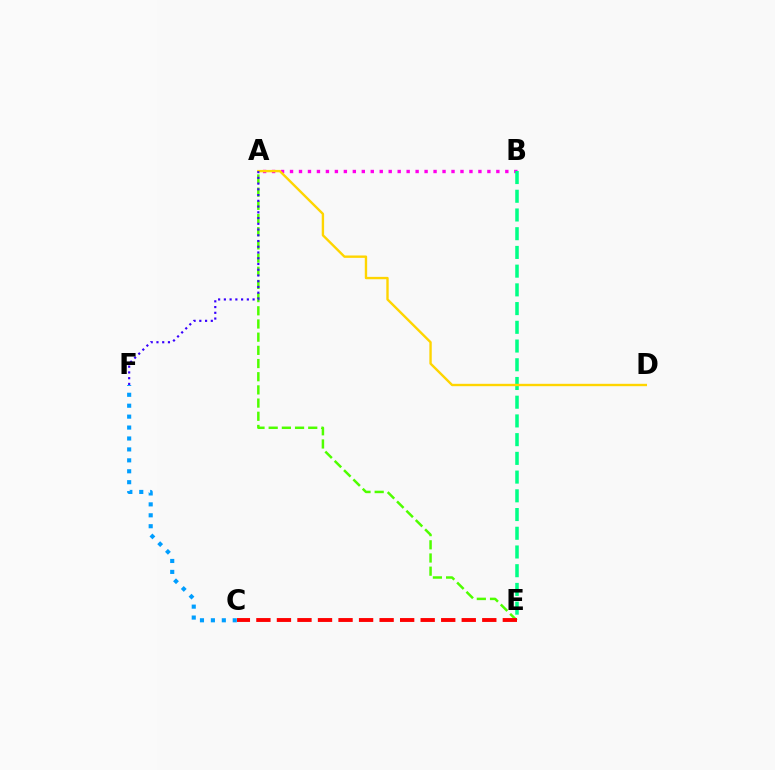{('A', 'B'): [{'color': '#ff00ed', 'line_style': 'dotted', 'thickness': 2.44}], ('B', 'E'): [{'color': '#00ff86', 'line_style': 'dashed', 'thickness': 2.54}], ('A', 'E'): [{'color': '#4fff00', 'line_style': 'dashed', 'thickness': 1.79}], ('A', 'D'): [{'color': '#ffd500', 'line_style': 'solid', 'thickness': 1.72}], ('C', 'E'): [{'color': '#ff0000', 'line_style': 'dashed', 'thickness': 2.79}], ('A', 'F'): [{'color': '#3700ff', 'line_style': 'dotted', 'thickness': 1.56}], ('C', 'F'): [{'color': '#009eff', 'line_style': 'dotted', 'thickness': 2.97}]}